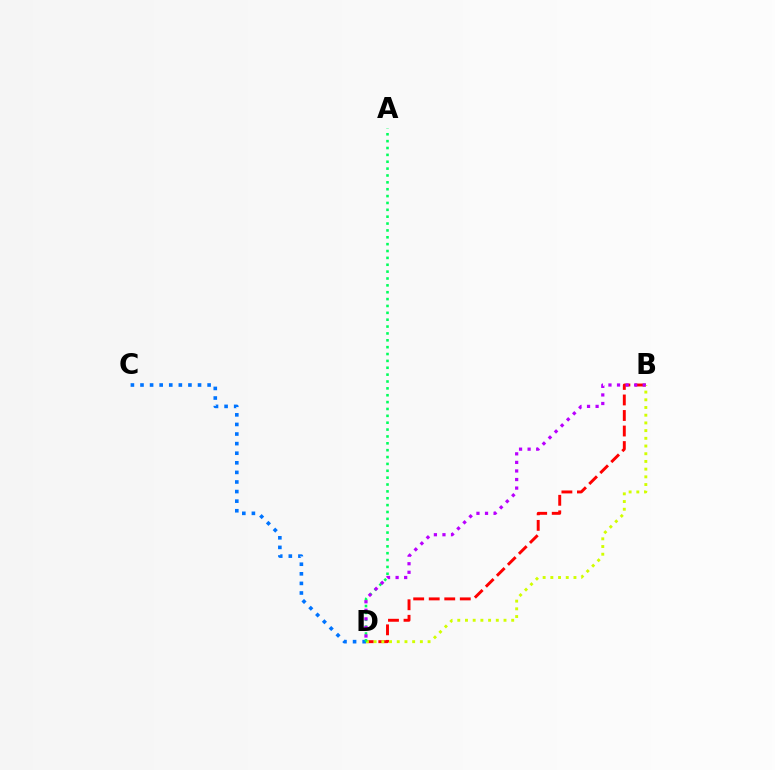{('C', 'D'): [{'color': '#0074ff', 'line_style': 'dotted', 'thickness': 2.61}], ('B', 'D'): [{'color': '#ff0000', 'line_style': 'dashed', 'thickness': 2.11}, {'color': '#d1ff00', 'line_style': 'dotted', 'thickness': 2.09}, {'color': '#b900ff', 'line_style': 'dotted', 'thickness': 2.33}], ('A', 'D'): [{'color': '#00ff5c', 'line_style': 'dotted', 'thickness': 1.87}]}